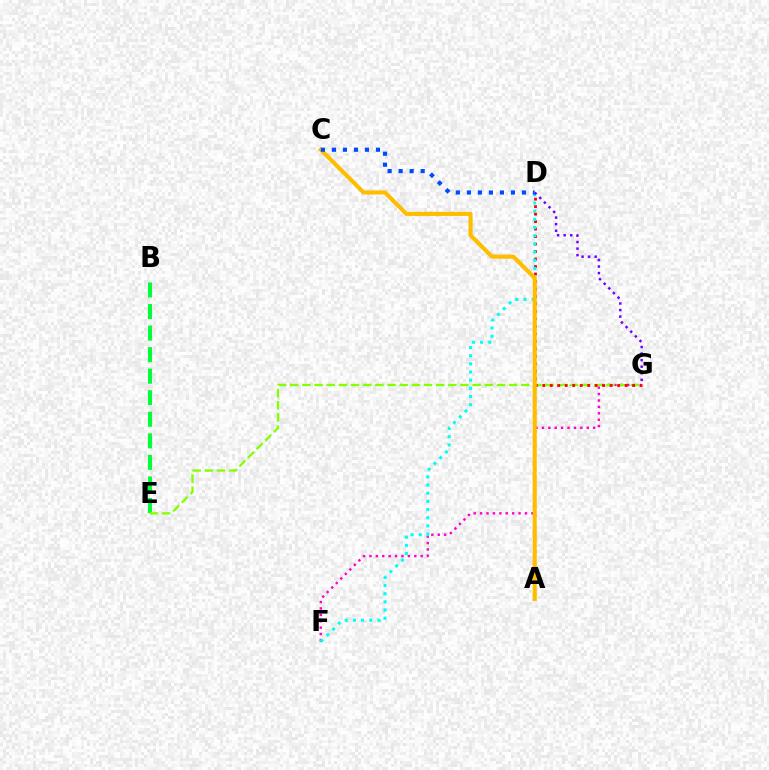{('F', 'G'): [{'color': '#ff00cf', 'line_style': 'dotted', 'thickness': 1.74}], ('B', 'E'): [{'color': '#00ff39', 'line_style': 'dashed', 'thickness': 2.93}], ('E', 'G'): [{'color': '#84ff00', 'line_style': 'dashed', 'thickness': 1.65}], ('D', 'G'): [{'color': '#ff0000', 'line_style': 'dotted', 'thickness': 2.03}, {'color': '#7200ff', 'line_style': 'dotted', 'thickness': 1.78}], ('D', 'F'): [{'color': '#00fff6', 'line_style': 'dotted', 'thickness': 2.22}], ('A', 'C'): [{'color': '#ffbd00', 'line_style': 'solid', 'thickness': 2.95}], ('C', 'D'): [{'color': '#004bff', 'line_style': 'dotted', 'thickness': 2.99}]}